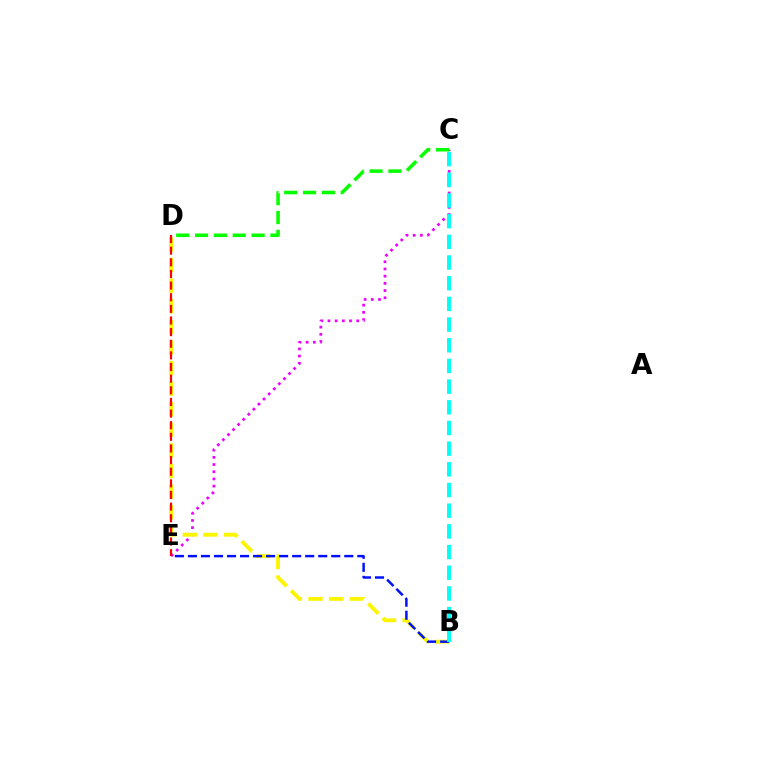{('C', 'E'): [{'color': '#ee00ff', 'line_style': 'dotted', 'thickness': 1.95}], ('B', 'D'): [{'color': '#fcf500', 'line_style': 'dashed', 'thickness': 2.8}], ('B', 'E'): [{'color': '#0010ff', 'line_style': 'dashed', 'thickness': 1.77}], ('D', 'E'): [{'color': '#ff0000', 'line_style': 'dashed', 'thickness': 1.58}], ('B', 'C'): [{'color': '#00fff6', 'line_style': 'dashed', 'thickness': 2.81}], ('C', 'D'): [{'color': '#08ff00', 'line_style': 'dashed', 'thickness': 2.56}]}